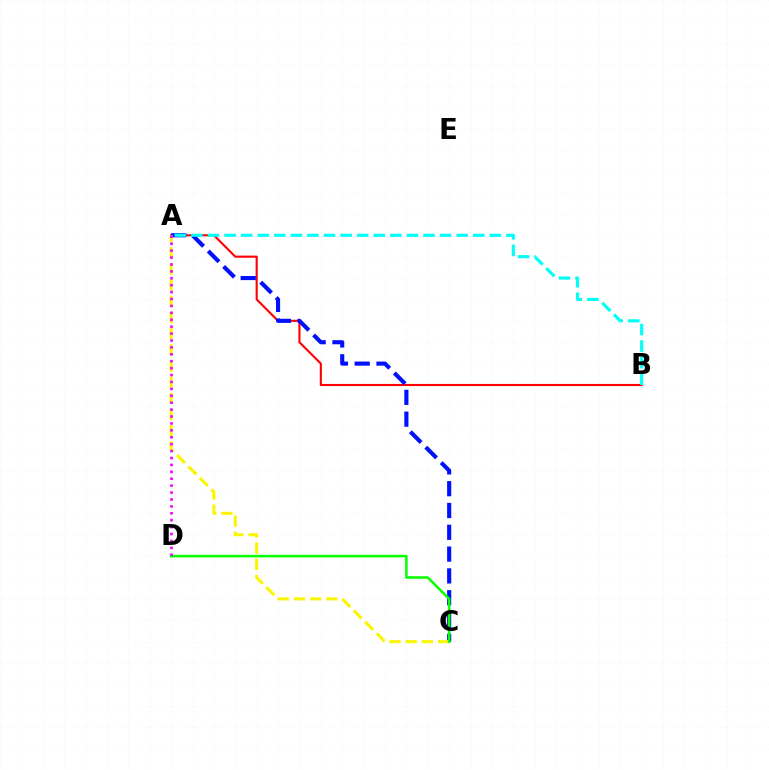{('A', 'B'): [{'color': '#ff0000', 'line_style': 'solid', 'thickness': 1.52}, {'color': '#00fff6', 'line_style': 'dashed', 'thickness': 2.25}], ('A', 'C'): [{'color': '#0010ff', 'line_style': 'dashed', 'thickness': 2.96}, {'color': '#fcf500', 'line_style': 'dashed', 'thickness': 2.2}], ('C', 'D'): [{'color': '#08ff00', 'line_style': 'solid', 'thickness': 1.83}], ('A', 'D'): [{'color': '#ee00ff', 'line_style': 'dotted', 'thickness': 1.88}]}